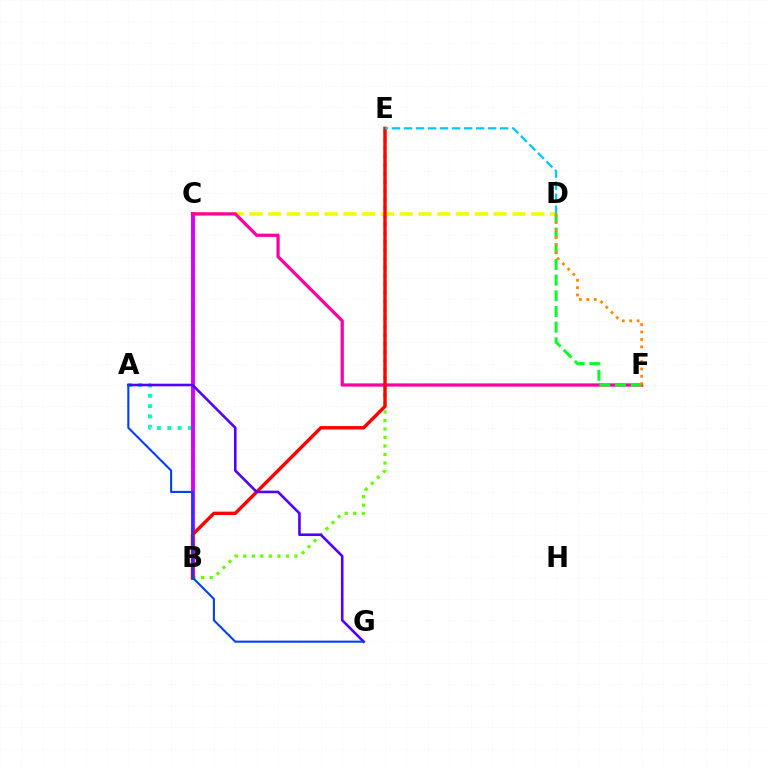{('B', 'E'): [{'color': '#66ff00', 'line_style': 'dotted', 'thickness': 2.31}, {'color': '#ff0000', 'line_style': 'solid', 'thickness': 2.44}], ('C', 'D'): [{'color': '#eeff00', 'line_style': 'dashed', 'thickness': 2.55}], ('A', 'B'): [{'color': '#00ffaf', 'line_style': 'dotted', 'thickness': 2.8}], ('B', 'C'): [{'color': '#d600ff', 'line_style': 'solid', 'thickness': 2.83}], ('C', 'F'): [{'color': '#ff00a0', 'line_style': 'solid', 'thickness': 2.34}], ('D', 'F'): [{'color': '#00ff27', 'line_style': 'dashed', 'thickness': 2.13}, {'color': '#ff8800', 'line_style': 'dotted', 'thickness': 2.01}], ('D', 'E'): [{'color': '#00c7ff', 'line_style': 'dashed', 'thickness': 1.63}], ('A', 'G'): [{'color': '#4f00ff', 'line_style': 'solid', 'thickness': 1.87}, {'color': '#003fff', 'line_style': 'solid', 'thickness': 1.5}]}